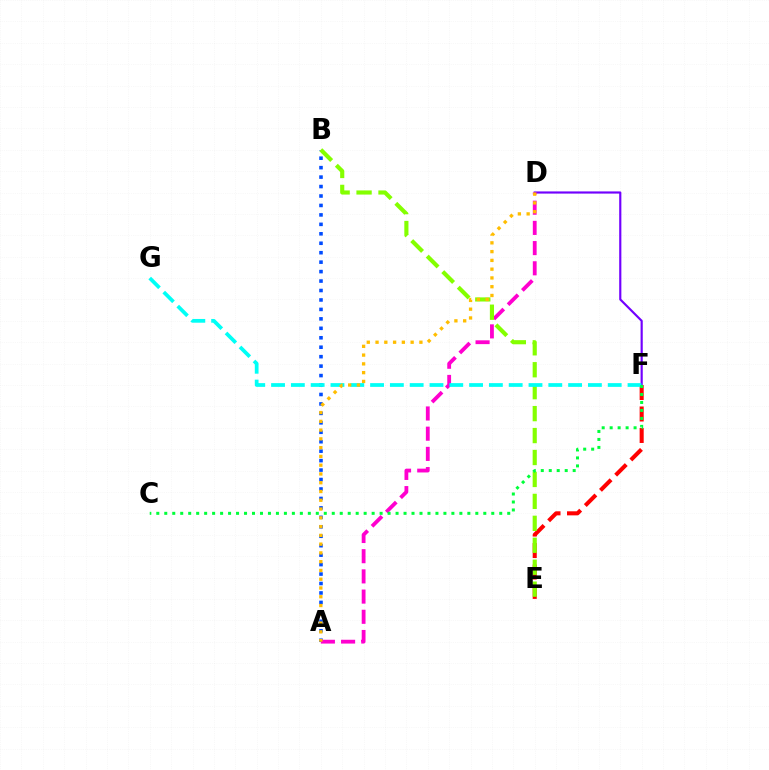{('A', 'B'): [{'color': '#004bff', 'line_style': 'dotted', 'thickness': 2.57}], ('D', 'F'): [{'color': '#7200ff', 'line_style': 'solid', 'thickness': 1.56}], ('E', 'F'): [{'color': '#ff0000', 'line_style': 'dashed', 'thickness': 2.92}], ('A', 'D'): [{'color': '#ff00cf', 'line_style': 'dashed', 'thickness': 2.74}, {'color': '#ffbd00', 'line_style': 'dotted', 'thickness': 2.38}], ('B', 'E'): [{'color': '#84ff00', 'line_style': 'dashed', 'thickness': 2.98}], ('F', 'G'): [{'color': '#00fff6', 'line_style': 'dashed', 'thickness': 2.69}], ('C', 'F'): [{'color': '#00ff39', 'line_style': 'dotted', 'thickness': 2.17}]}